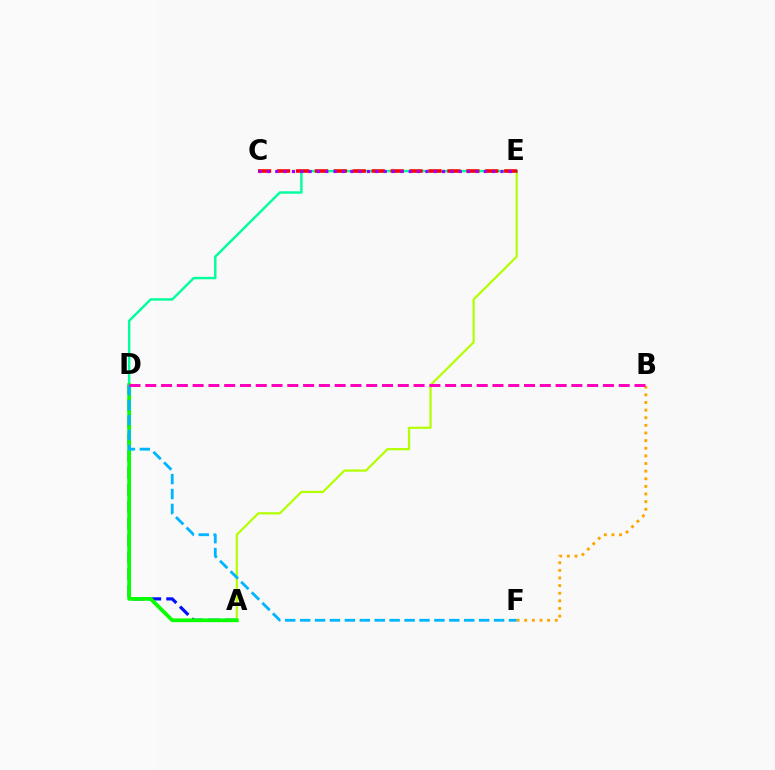{('A', 'D'): [{'color': '#0010ff', 'line_style': 'dashed', 'thickness': 2.3}, {'color': '#08ff00', 'line_style': 'solid', 'thickness': 2.7}], ('A', 'E'): [{'color': '#b3ff00', 'line_style': 'solid', 'thickness': 1.59}], ('D', 'E'): [{'color': '#00ff9d', 'line_style': 'solid', 'thickness': 1.75}], ('B', 'F'): [{'color': '#ffa500', 'line_style': 'dotted', 'thickness': 2.07}], ('C', 'E'): [{'color': '#ff0000', 'line_style': 'dashed', 'thickness': 2.57}, {'color': '#9b00ff', 'line_style': 'dotted', 'thickness': 2.27}], ('D', 'F'): [{'color': '#00b5ff', 'line_style': 'dashed', 'thickness': 2.03}], ('B', 'D'): [{'color': '#ff00bd', 'line_style': 'dashed', 'thickness': 2.14}]}